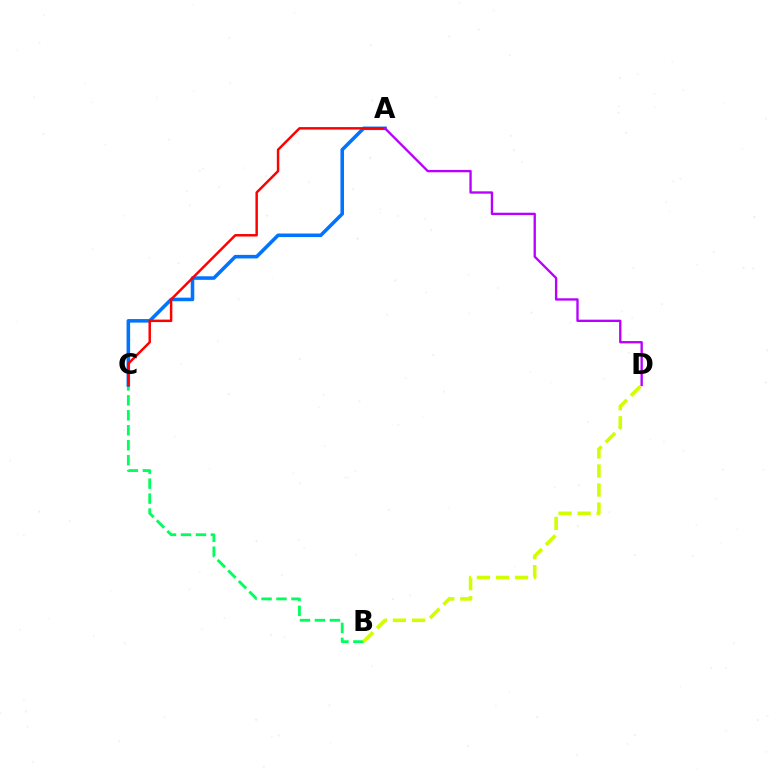{('B', 'C'): [{'color': '#00ff5c', 'line_style': 'dashed', 'thickness': 2.03}], ('A', 'C'): [{'color': '#0074ff', 'line_style': 'solid', 'thickness': 2.56}, {'color': '#ff0000', 'line_style': 'solid', 'thickness': 1.78}], ('B', 'D'): [{'color': '#d1ff00', 'line_style': 'dashed', 'thickness': 2.59}], ('A', 'D'): [{'color': '#b900ff', 'line_style': 'solid', 'thickness': 1.69}]}